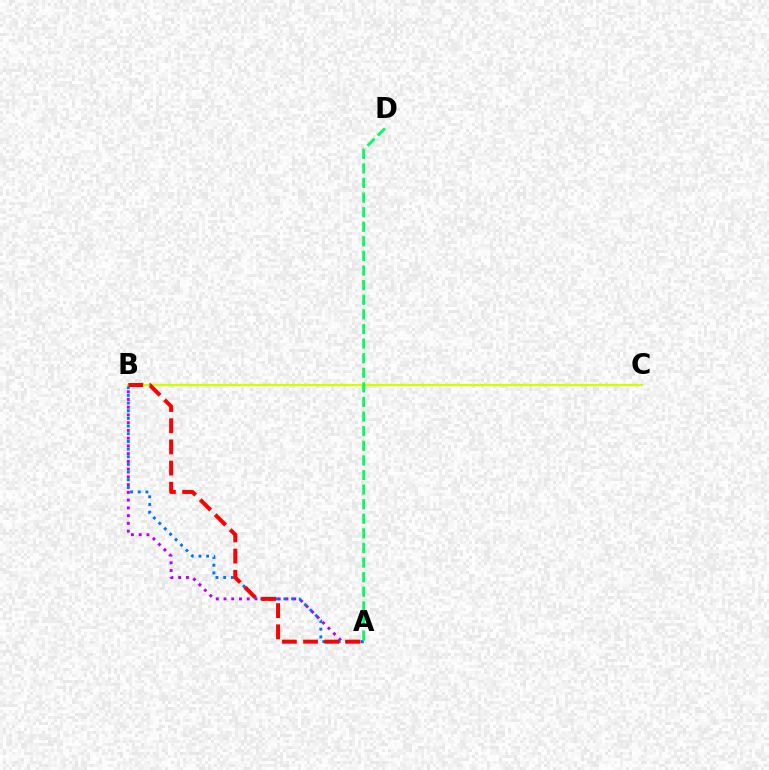{('A', 'B'): [{'color': '#b900ff', 'line_style': 'dotted', 'thickness': 2.1}, {'color': '#0074ff', 'line_style': 'dotted', 'thickness': 2.09}, {'color': '#ff0000', 'line_style': 'dashed', 'thickness': 2.88}], ('B', 'C'): [{'color': '#d1ff00', 'line_style': 'solid', 'thickness': 1.65}], ('A', 'D'): [{'color': '#00ff5c', 'line_style': 'dashed', 'thickness': 1.98}]}